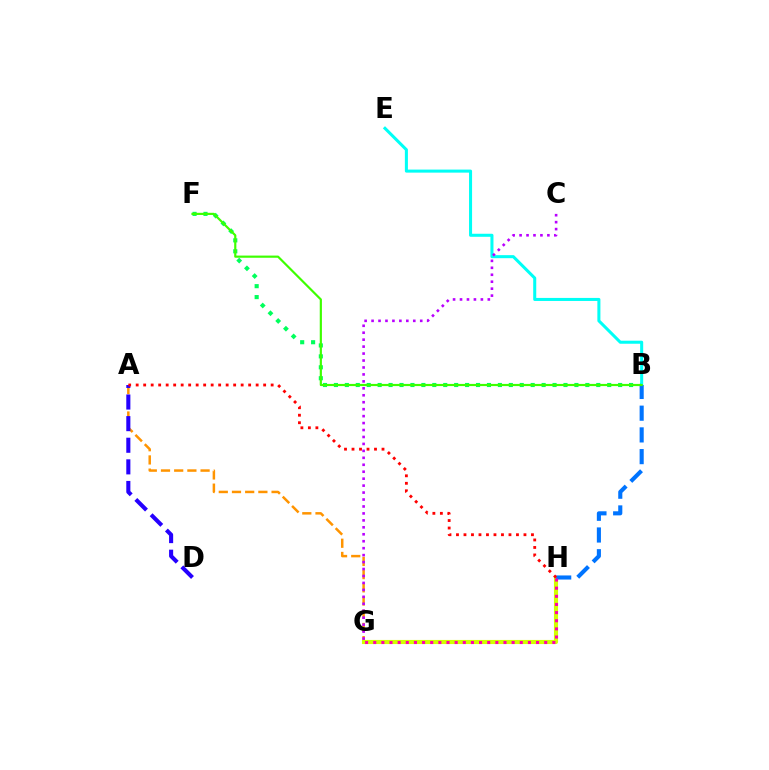{('A', 'G'): [{'color': '#ff9400', 'line_style': 'dashed', 'thickness': 1.79}], ('B', 'F'): [{'color': '#00ff5c', 'line_style': 'dotted', 'thickness': 2.97}, {'color': '#3dff00', 'line_style': 'solid', 'thickness': 1.57}], ('B', 'E'): [{'color': '#00fff6', 'line_style': 'solid', 'thickness': 2.19}], ('A', 'D'): [{'color': '#2500ff', 'line_style': 'dashed', 'thickness': 2.94}], ('G', 'H'): [{'color': '#d1ff00', 'line_style': 'solid', 'thickness': 2.97}, {'color': '#ff00ac', 'line_style': 'dotted', 'thickness': 2.21}], ('B', 'H'): [{'color': '#0074ff', 'line_style': 'dashed', 'thickness': 2.95}], ('A', 'H'): [{'color': '#ff0000', 'line_style': 'dotted', 'thickness': 2.04}], ('C', 'G'): [{'color': '#b900ff', 'line_style': 'dotted', 'thickness': 1.89}]}